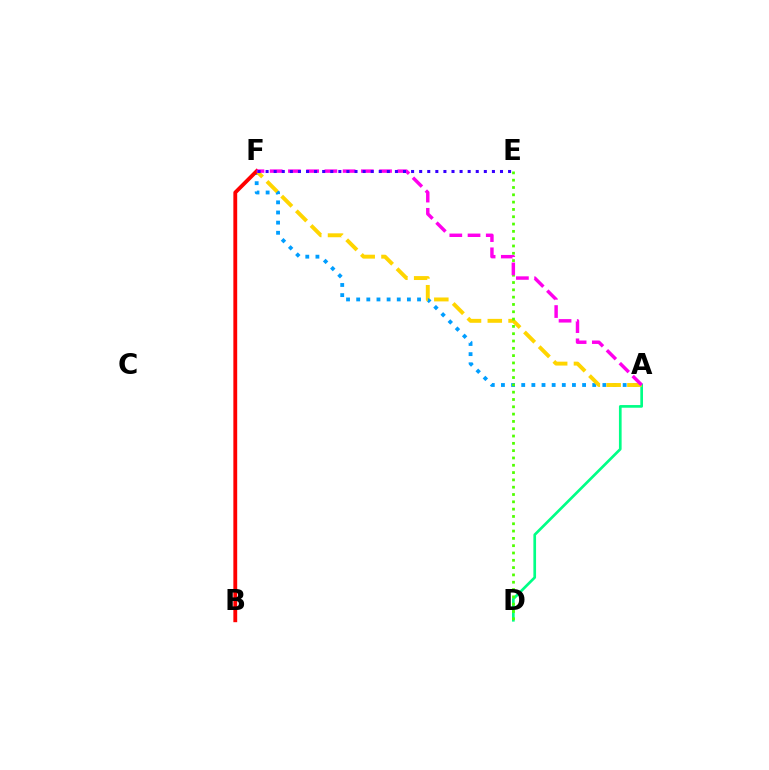{('A', 'F'): [{'color': '#009eff', 'line_style': 'dotted', 'thickness': 2.76}, {'color': '#ffd500', 'line_style': 'dashed', 'thickness': 2.82}, {'color': '#ff00ed', 'line_style': 'dashed', 'thickness': 2.48}], ('A', 'D'): [{'color': '#00ff86', 'line_style': 'solid', 'thickness': 1.93}], ('D', 'E'): [{'color': '#4fff00', 'line_style': 'dotted', 'thickness': 1.99}], ('B', 'F'): [{'color': '#ff0000', 'line_style': 'solid', 'thickness': 2.76}], ('E', 'F'): [{'color': '#3700ff', 'line_style': 'dotted', 'thickness': 2.2}]}